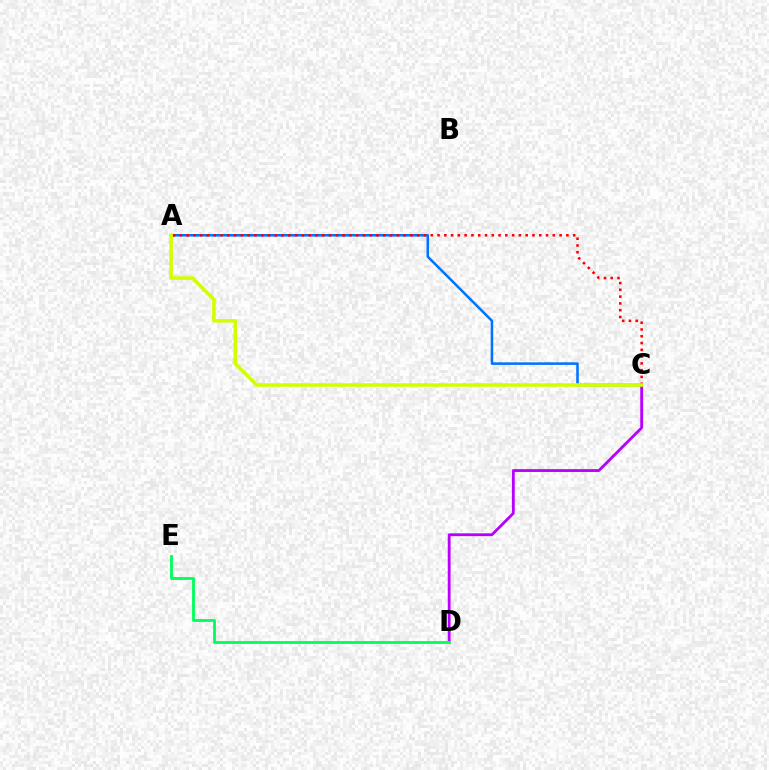{('C', 'D'): [{'color': '#b900ff', 'line_style': 'solid', 'thickness': 2.03}], ('A', 'C'): [{'color': '#0074ff', 'line_style': 'solid', 'thickness': 1.84}, {'color': '#ff0000', 'line_style': 'dotted', 'thickness': 1.84}, {'color': '#d1ff00', 'line_style': 'solid', 'thickness': 2.56}], ('D', 'E'): [{'color': '#00ff5c', 'line_style': 'solid', 'thickness': 2.04}]}